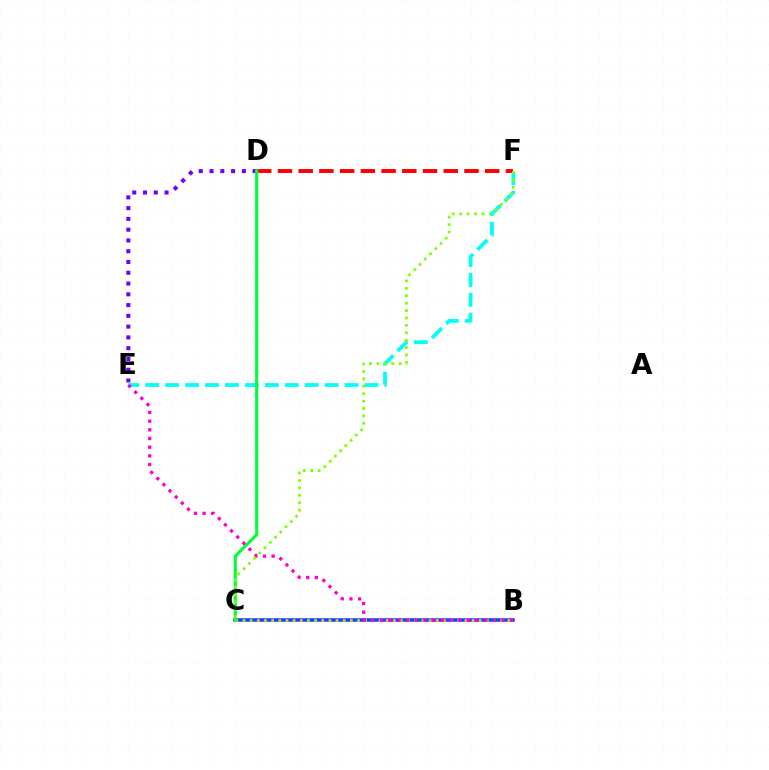{('D', 'E'): [{'color': '#7200ff', 'line_style': 'dotted', 'thickness': 2.93}], ('E', 'F'): [{'color': '#00fff6', 'line_style': 'dashed', 'thickness': 2.71}], ('B', 'C'): [{'color': '#004bff', 'line_style': 'solid', 'thickness': 2.54}, {'color': '#ffbd00', 'line_style': 'dotted', 'thickness': 1.94}], ('D', 'F'): [{'color': '#ff0000', 'line_style': 'dashed', 'thickness': 2.82}], ('C', 'D'): [{'color': '#00ff39', 'line_style': 'solid', 'thickness': 2.24}], ('B', 'E'): [{'color': '#ff00cf', 'line_style': 'dotted', 'thickness': 2.36}], ('C', 'F'): [{'color': '#84ff00', 'line_style': 'dotted', 'thickness': 2.01}]}